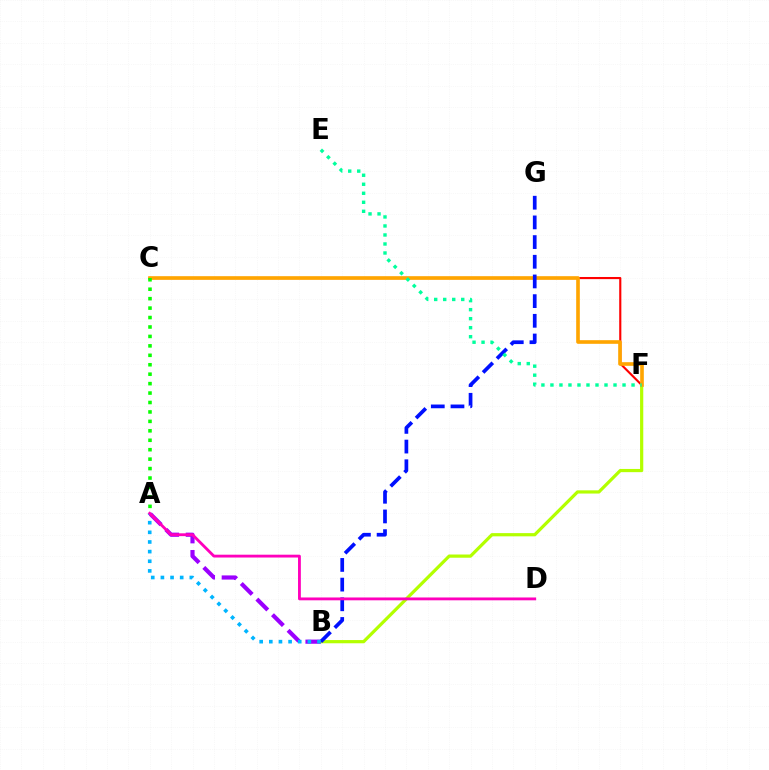{('C', 'F'): [{'color': '#ff0000', 'line_style': 'solid', 'thickness': 1.54}, {'color': '#ffa500', 'line_style': 'solid', 'thickness': 2.62}], ('B', 'F'): [{'color': '#b3ff00', 'line_style': 'solid', 'thickness': 2.31}], ('A', 'B'): [{'color': '#9b00ff', 'line_style': 'dashed', 'thickness': 3.0}, {'color': '#00b5ff', 'line_style': 'dotted', 'thickness': 2.62}], ('B', 'G'): [{'color': '#0010ff', 'line_style': 'dashed', 'thickness': 2.67}], ('A', 'C'): [{'color': '#08ff00', 'line_style': 'dotted', 'thickness': 2.56}], ('A', 'D'): [{'color': '#ff00bd', 'line_style': 'solid', 'thickness': 2.04}], ('E', 'F'): [{'color': '#00ff9d', 'line_style': 'dotted', 'thickness': 2.45}]}